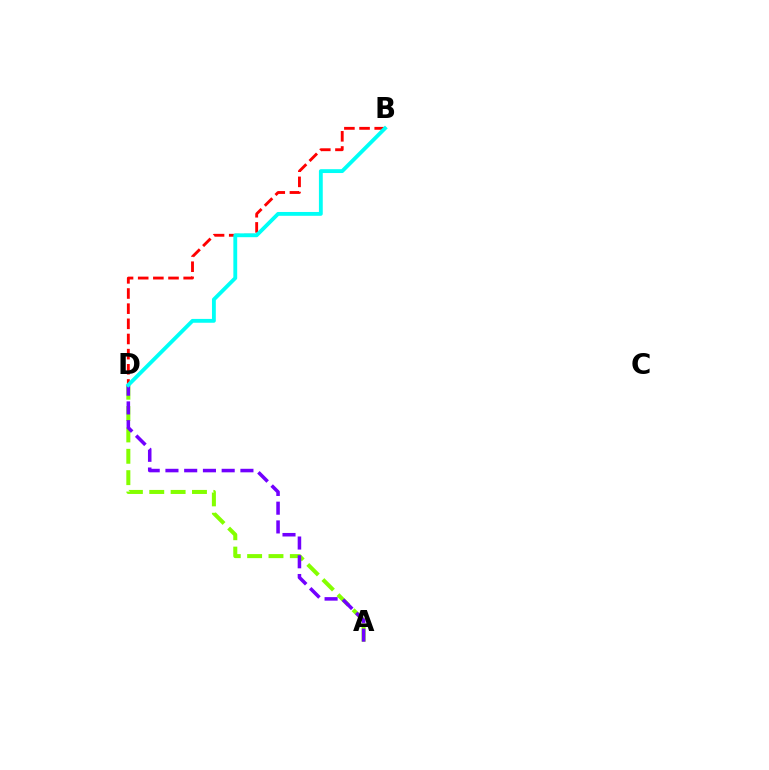{('A', 'D'): [{'color': '#84ff00', 'line_style': 'dashed', 'thickness': 2.9}, {'color': '#7200ff', 'line_style': 'dashed', 'thickness': 2.55}], ('B', 'D'): [{'color': '#ff0000', 'line_style': 'dashed', 'thickness': 2.06}, {'color': '#00fff6', 'line_style': 'solid', 'thickness': 2.76}]}